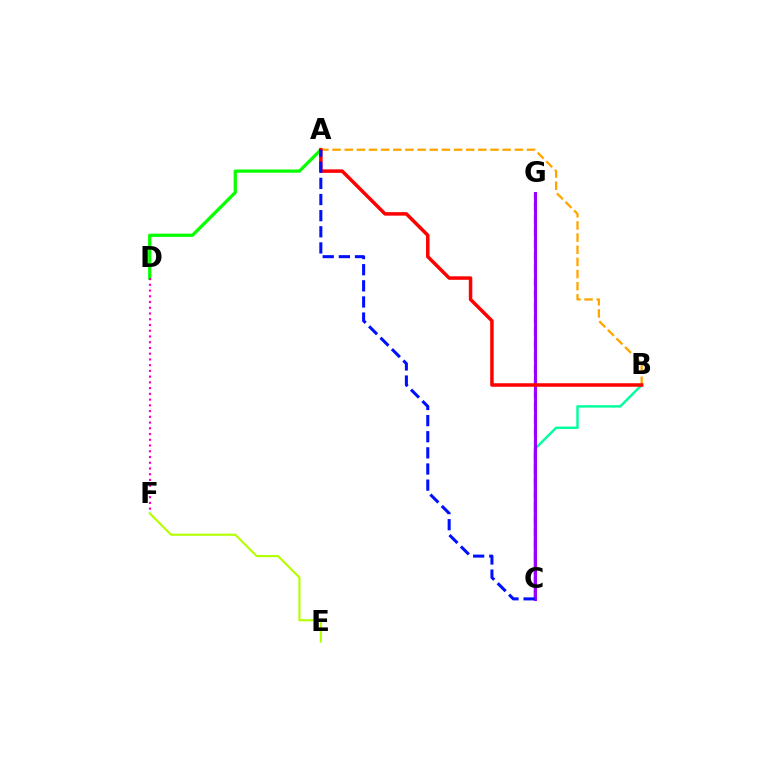{('A', 'D'): [{'color': '#08ff00', 'line_style': 'solid', 'thickness': 2.34}], ('E', 'F'): [{'color': '#b3ff00', 'line_style': 'solid', 'thickness': 1.53}], ('B', 'C'): [{'color': '#00ff9d', 'line_style': 'solid', 'thickness': 1.76}], ('C', 'G'): [{'color': '#00b5ff', 'line_style': 'dashed', 'thickness': 1.7}, {'color': '#9b00ff', 'line_style': 'solid', 'thickness': 2.2}], ('A', 'B'): [{'color': '#ffa500', 'line_style': 'dashed', 'thickness': 1.65}, {'color': '#ff0000', 'line_style': 'solid', 'thickness': 2.51}], ('D', 'F'): [{'color': '#ff00bd', 'line_style': 'dotted', 'thickness': 1.56}], ('A', 'C'): [{'color': '#0010ff', 'line_style': 'dashed', 'thickness': 2.19}]}